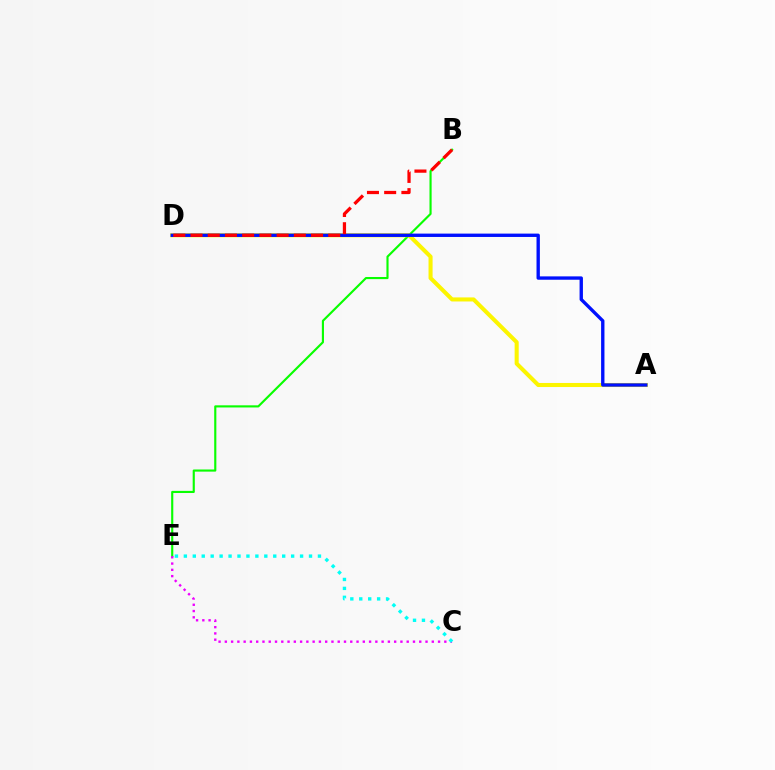{('B', 'E'): [{'color': '#08ff00', 'line_style': 'solid', 'thickness': 1.54}], ('A', 'D'): [{'color': '#fcf500', 'line_style': 'solid', 'thickness': 2.92}, {'color': '#0010ff', 'line_style': 'solid', 'thickness': 2.42}], ('C', 'E'): [{'color': '#ee00ff', 'line_style': 'dotted', 'thickness': 1.7}, {'color': '#00fff6', 'line_style': 'dotted', 'thickness': 2.43}], ('B', 'D'): [{'color': '#ff0000', 'line_style': 'dashed', 'thickness': 2.34}]}